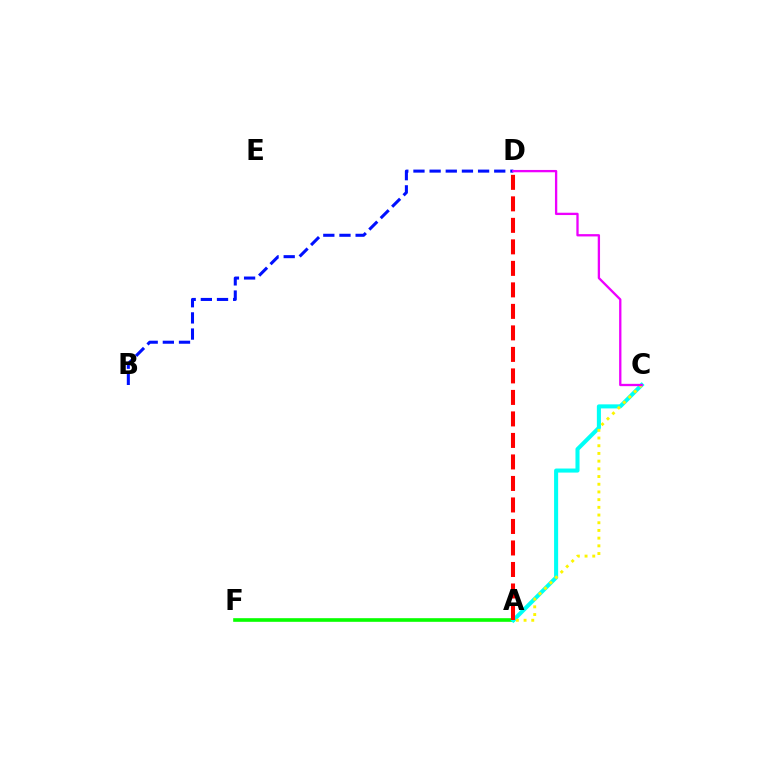{('B', 'D'): [{'color': '#0010ff', 'line_style': 'dashed', 'thickness': 2.19}], ('A', 'F'): [{'color': '#08ff00', 'line_style': 'solid', 'thickness': 2.62}], ('A', 'C'): [{'color': '#00fff6', 'line_style': 'solid', 'thickness': 2.92}, {'color': '#fcf500', 'line_style': 'dotted', 'thickness': 2.09}], ('A', 'D'): [{'color': '#ff0000', 'line_style': 'dashed', 'thickness': 2.92}], ('C', 'D'): [{'color': '#ee00ff', 'line_style': 'solid', 'thickness': 1.67}]}